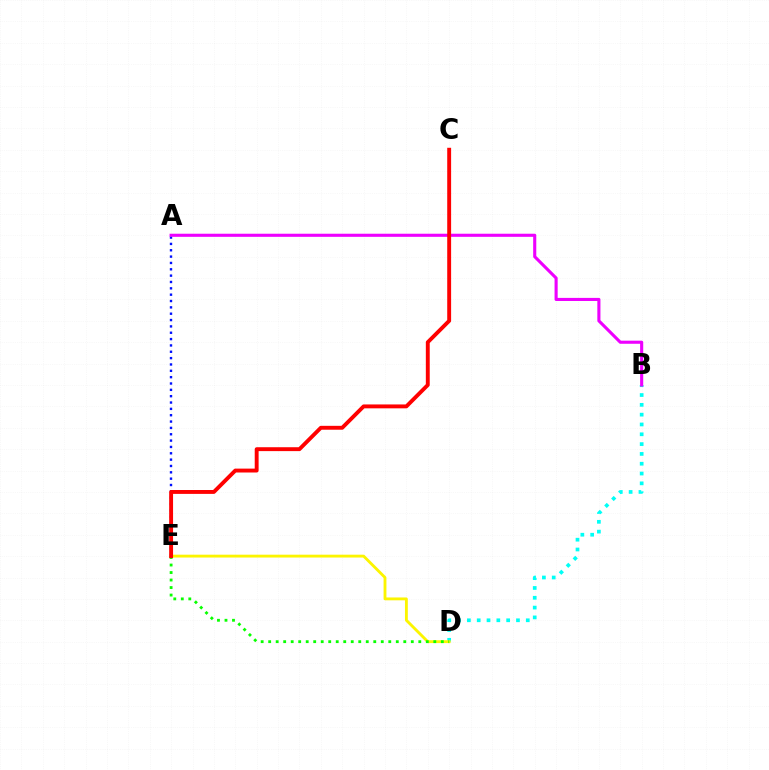{('B', 'D'): [{'color': '#00fff6', 'line_style': 'dotted', 'thickness': 2.67}], ('A', 'E'): [{'color': '#0010ff', 'line_style': 'dotted', 'thickness': 1.72}], ('D', 'E'): [{'color': '#fcf500', 'line_style': 'solid', 'thickness': 2.05}, {'color': '#08ff00', 'line_style': 'dotted', 'thickness': 2.04}], ('A', 'B'): [{'color': '#ee00ff', 'line_style': 'solid', 'thickness': 2.23}], ('C', 'E'): [{'color': '#ff0000', 'line_style': 'solid', 'thickness': 2.8}]}